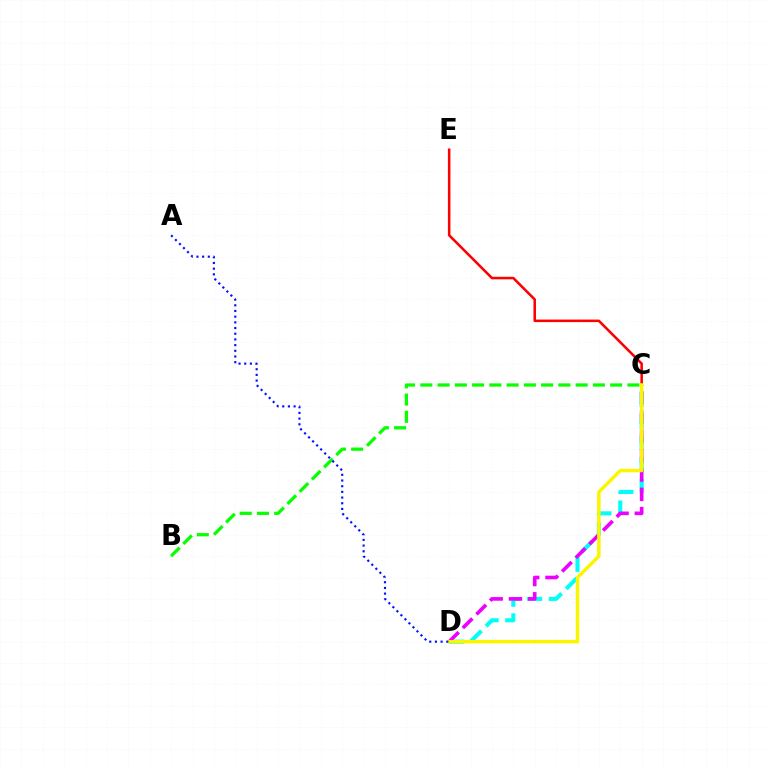{('C', 'E'): [{'color': '#ff0000', 'line_style': 'solid', 'thickness': 1.83}], ('C', 'D'): [{'color': '#00fff6', 'line_style': 'dashed', 'thickness': 2.94}, {'color': '#ee00ff', 'line_style': 'dashed', 'thickness': 2.62}, {'color': '#fcf500', 'line_style': 'solid', 'thickness': 2.49}], ('B', 'C'): [{'color': '#08ff00', 'line_style': 'dashed', 'thickness': 2.34}], ('A', 'D'): [{'color': '#0010ff', 'line_style': 'dotted', 'thickness': 1.55}]}